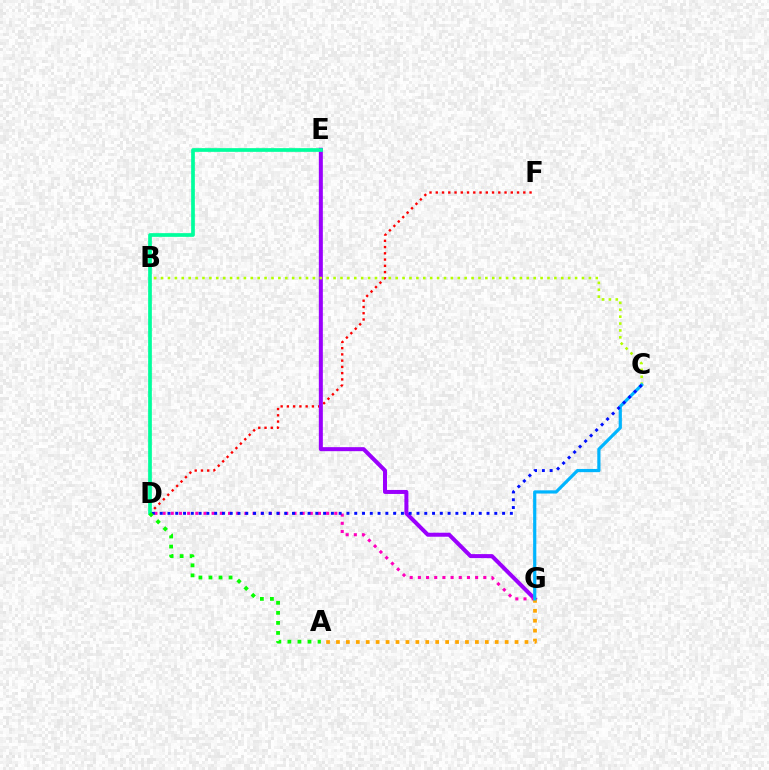{('D', 'F'): [{'color': '#ff0000', 'line_style': 'dotted', 'thickness': 1.7}], ('E', 'G'): [{'color': '#9b00ff', 'line_style': 'solid', 'thickness': 2.89}], ('D', 'G'): [{'color': '#ff00bd', 'line_style': 'dotted', 'thickness': 2.22}], ('B', 'C'): [{'color': '#b3ff00', 'line_style': 'dotted', 'thickness': 1.87}], ('D', 'E'): [{'color': '#00ff9d', 'line_style': 'solid', 'thickness': 2.66}], ('A', 'G'): [{'color': '#ffa500', 'line_style': 'dotted', 'thickness': 2.7}], ('C', 'G'): [{'color': '#00b5ff', 'line_style': 'solid', 'thickness': 2.3}], ('C', 'D'): [{'color': '#0010ff', 'line_style': 'dotted', 'thickness': 2.11}], ('A', 'D'): [{'color': '#08ff00', 'line_style': 'dotted', 'thickness': 2.73}]}